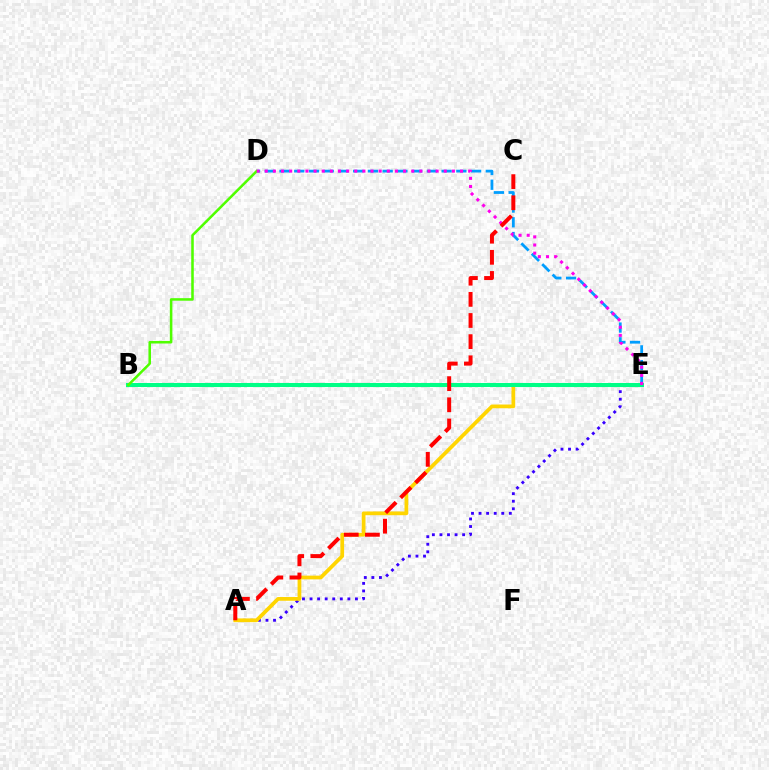{('D', 'E'): [{'color': '#009eff', 'line_style': 'dashed', 'thickness': 2.0}, {'color': '#ff00ed', 'line_style': 'dotted', 'thickness': 2.21}], ('A', 'E'): [{'color': '#3700ff', 'line_style': 'dotted', 'thickness': 2.06}, {'color': '#ffd500', 'line_style': 'solid', 'thickness': 2.69}], ('B', 'E'): [{'color': '#00ff86', 'line_style': 'solid', 'thickness': 2.9}], ('B', 'D'): [{'color': '#4fff00', 'line_style': 'solid', 'thickness': 1.84}], ('A', 'C'): [{'color': '#ff0000', 'line_style': 'dashed', 'thickness': 2.87}]}